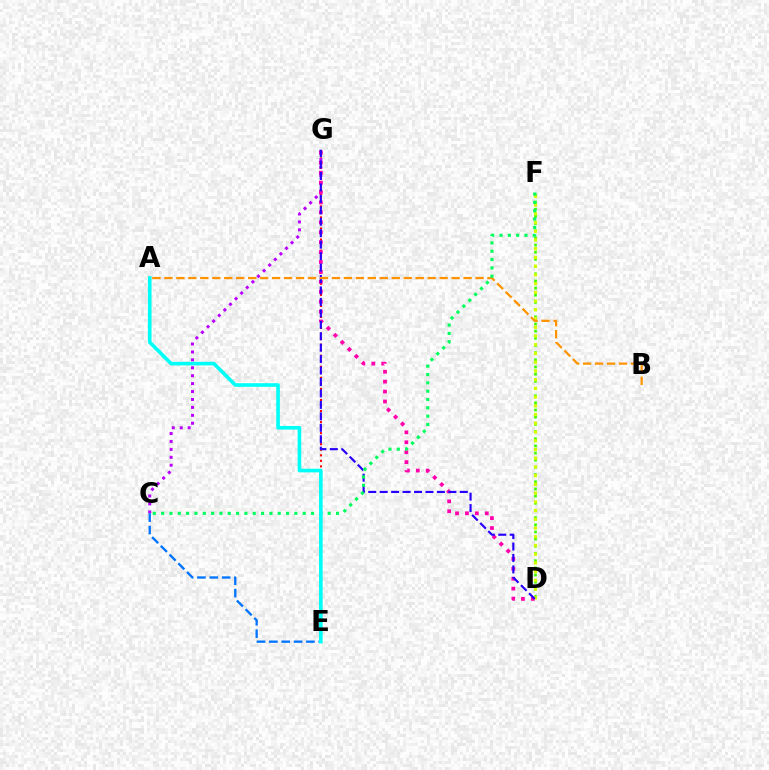{('D', 'F'): [{'color': '#3dff00', 'line_style': 'dotted', 'thickness': 1.95}, {'color': '#d1ff00', 'line_style': 'dotted', 'thickness': 2.37}], ('C', 'G'): [{'color': '#b900ff', 'line_style': 'dotted', 'thickness': 2.15}], ('E', 'G'): [{'color': '#ff0000', 'line_style': 'dotted', 'thickness': 1.5}], ('D', 'G'): [{'color': '#ff00ac', 'line_style': 'dotted', 'thickness': 2.7}, {'color': '#2500ff', 'line_style': 'dashed', 'thickness': 1.56}], ('A', 'B'): [{'color': '#ff9400', 'line_style': 'dashed', 'thickness': 1.63}], ('C', 'F'): [{'color': '#00ff5c', 'line_style': 'dotted', 'thickness': 2.26}], ('C', 'E'): [{'color': '#0074ff', 'line_style': 'dashed', 'thickness': 1.68}], ('A', 'E'): [{'color': '#00fff6', 'line_style': 'solid', 'thickness': 2.61}]}